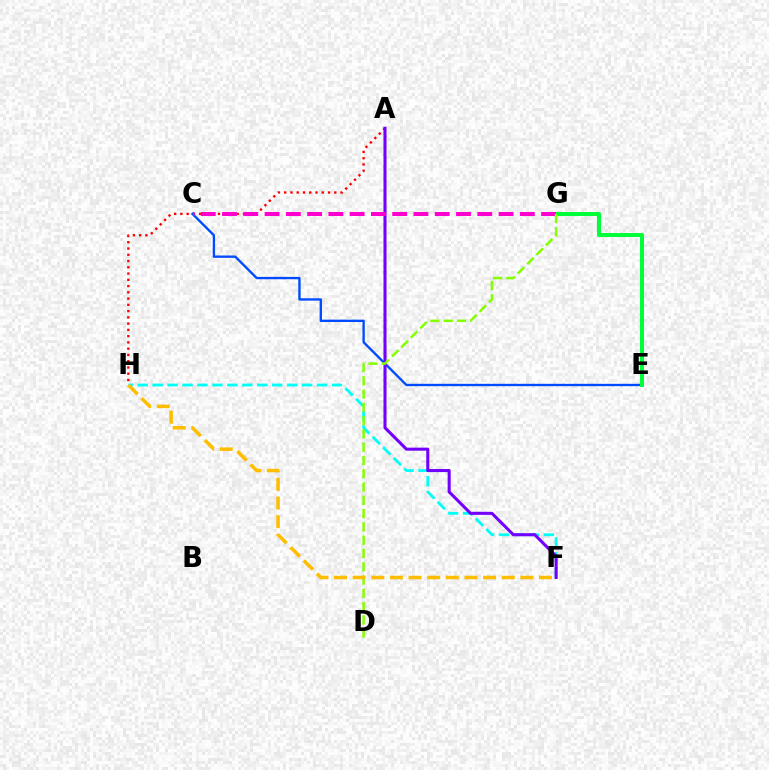{('A', 'H'): [{'color': '#ff0000', 'line_style': 'dotted', 'thickness': 1.7}], ('C', 'E'): [{'color': '#004bff', 'line_style': 'solid', 'thickness': 1.69}], ('F', 'H'): [{'color': '#00fff6', 'line_style': 'dashed', 'thickness': 2.03}, {'color': '#ffbd00', 'line_style': 'dashed', 'thickness': 2.53}], ('A', 'F'): [{'color': '#7200ff', 'line_style': 'solid', 'thickness': 2.2}], ('E', 'G'): [{'color': '#00ff39', 'line_style': 'solid', 'thickness': 2.87}], ('C', 'G'): [{'color': '#ff00cf', 'line_style': 'dashed', 'thickness': 2.89}], ('D', 'G'): [{'color': '#84ff00', 'line_style': 'dashed', 'thickness': 1.8}]}